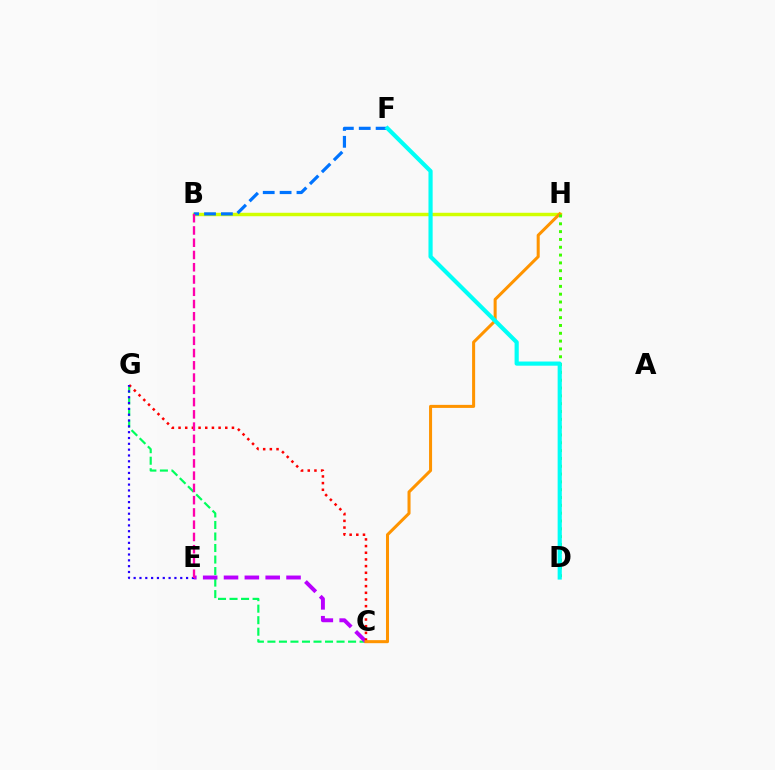{('C', 'G'): [{'color': '#00ff5c', 'line_style': 'dashed', 'thickness': 1.57}, {'color': '#ff0000', 'line_style': 'dotted', 'thickness': 1.81}], ('B', 'H'): [{'color': '#d1ff00', 'line_style': 'solid', 'thickness': 2.48}], ('C', 'E'): [{'color': '#b900ff', 'line_style': 'dashed', 'thickness': 2.83}], ('B', 'F'): [{'color': '#0074ff', 'line_style': 'dashed', 'thickness': 2.29}], ('C', 'H'): [{'color': '#ff9400', 'line_style': 'solid', 'thickness': 2.19}], ('D', 'H'): [{'color': '#3dff00', 'line_style': 'dotted', 'thickness': 2.12}], ('E', 'G'): [{'color': '#2500ff', 'line_style': 'dotted', 'thickness': 1.58}], ('B', 'E'): [{'color': '#ff00ac', 'line_style': 'dashed', 'thickness': 1.67}], ('D', 'F'): [{'color': '#00fff6', 'line_style': 'solid', 'thickness': 3.0}]}